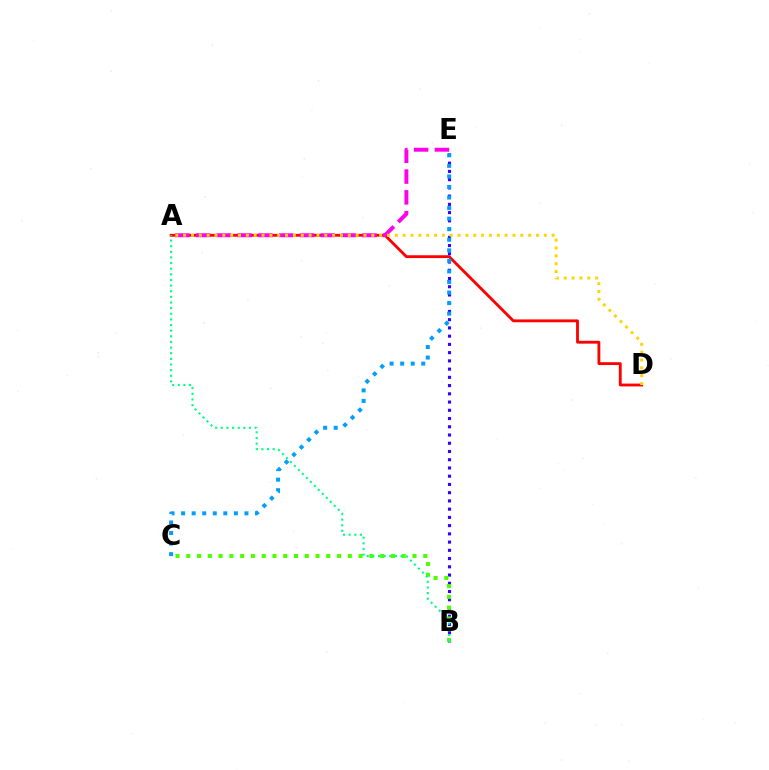{('A', 'D'): [{'color': '#ff0000', 'line_style': 'solid', 'thickness': 2.04}, {'color': '#ffd500', 'line_style': 'dotted', 'thickness': 2.13}], ('A', 'E'): [{'color': '#ff00ed', 'line_style': 'dashed', 'thickness': 2.82}], ('B', 'E'): [{'color': '#3700ff', 'line_style': 'dotted', 'thickness': 2.24}], ('B', 'C'): [{'color': '#4fff00', 'line_style': 'dotted', 'thickness': 2.93}], ('C', 'E'): [{'color': '#009eff', 'line_style': 'dotted', 'thickness': 2.87}], ('A', 'B'): [{'color': '#00ff86', 'line_style': 'dotted', 'thickness': 1.53}]}